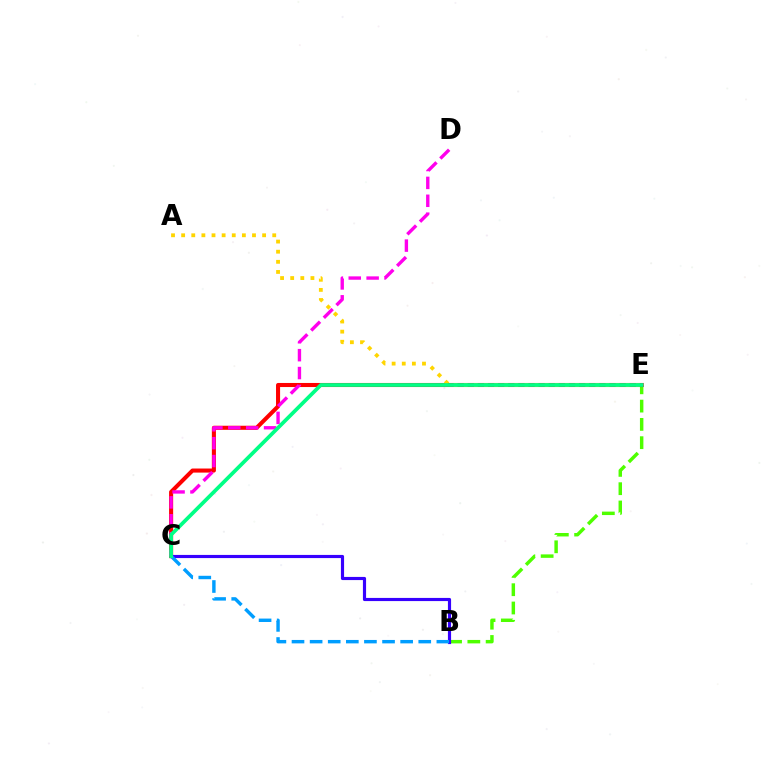{('B', 'E'): [{'color': '#4fff00', 'line_style': 'dashed', 'thickness': 2.48}], ('C', 'E'): [{'color': '#ff0000', 'line_style': 'solid', 'thickness': 2.93}, {'color': '#00ff86', 'line_style': 'solid', 'thickness': 2.69}], ('C', 'D'): [{'color': '#ff00ed', 'line_style': 'dashed', 'thickness': 2.43}], ('B', 'C'): [{'color': '#3700ff', 'line_style': 'solid', 'thickness': 2.27}, {'color': '#009eff', 'line_style': 'dashed', 'thickness': 2.46}], ('A', 'E'): [{'color': '#ffd500', 'line_style': 'dotted', 'thickness': 2.75}]}